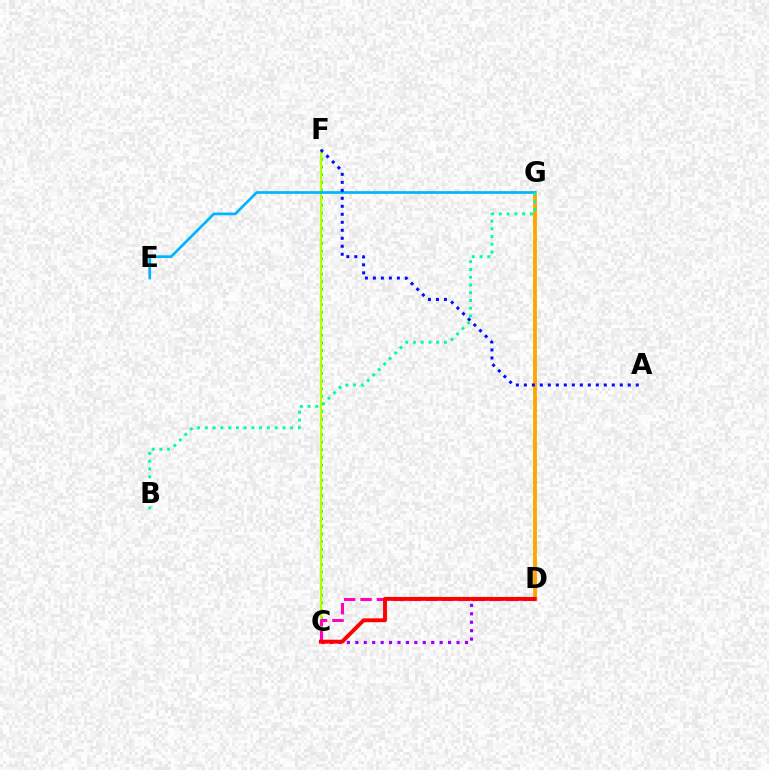{('C', 'F'): [{'color': '#08ff00', 'line_style': 'dotted', 'thickness': 2.08}, {'color': '#b3ff00', 'line_style': 'solid', 'thickness': 1.58}], ('D', 'G'): [{'color': '#ffa500', 'line_style': 'solid', 'thickness': 2.74}], ('C', 'D'): [{'color': '#9b00ff', 'line_style': 'dotted', 'thickness': 2.29}, {'color': '#ff00bd', 'line_style': 'dashed', 'thickness': 2.22}, {'color': '#ff0000', 'line_style': 'solid', 'thickness': 2.8}], ('E', 'G'): [{'color': '#00b5ff', 'line_style': 'solid', 'thickness': 1.94}], ('B', 'G'): [{'color': '#00ff9d', 'line_style': 'dotted', 'thickness': 2.11}], ('A', 'F'): [{'color': '#0010ff', 'line_style': 'dotted', 'thickness': 2.17}]}